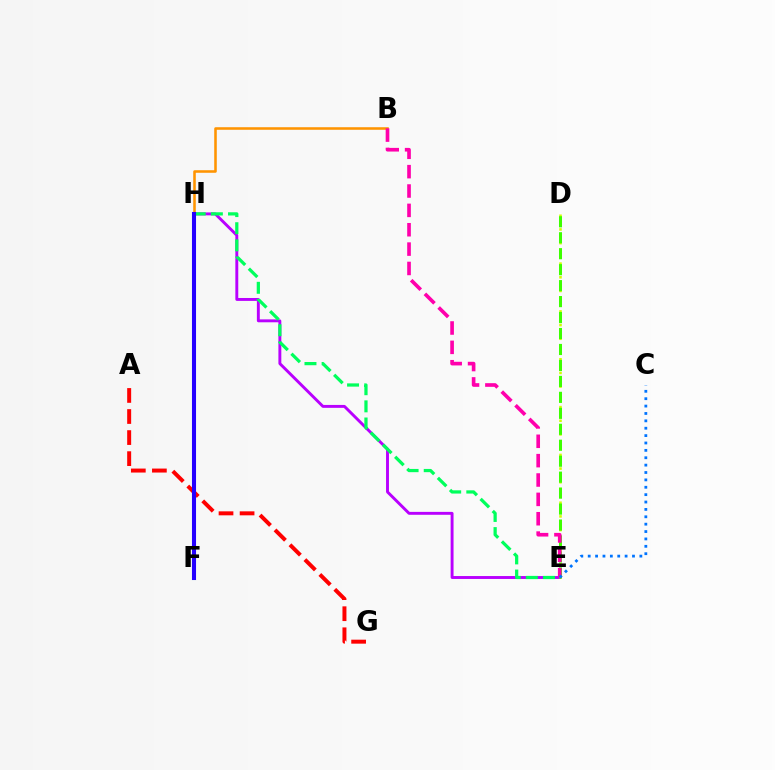{('E', 'H'): [{'color': '#b900ff', 'line_style': 'solid', 'thickness': 2.1}, {'color': '#00ff5c', 'line_style': 'dashed', 'thickness': 2.33}], ('A', 'G'): [{'color': '#ff0000', 'line_style': 'dashed', 'thickness': 2.86}], ('D', 'E'): [{'color': '#d1ff00', 'line_style': 'dotted', 'thickness': 1.86}, {'color': '#3dff00', 'line_style': 'dashed', 'thickness': 2.17}], ('B', 'H'): [{'color': '#ff9400', 'line_style': 'solid', 'thickness': 1.84}], ('F', 'H'): [{'color': '#00fff6', 'line_style': 'solid', 'thickness': 2.91}, {'color': '#2500ff', 'line_style': 'solid', 'thickness': 2.92}], ('B', 'E'): [{'color': '#ff00ac', 'line_style': 'dashed', 'thickness': 2.63}], ('C', 'E'): [{'color': '#0074ff', 'line_style': 'dotted', 'thickness': 2.01}]}